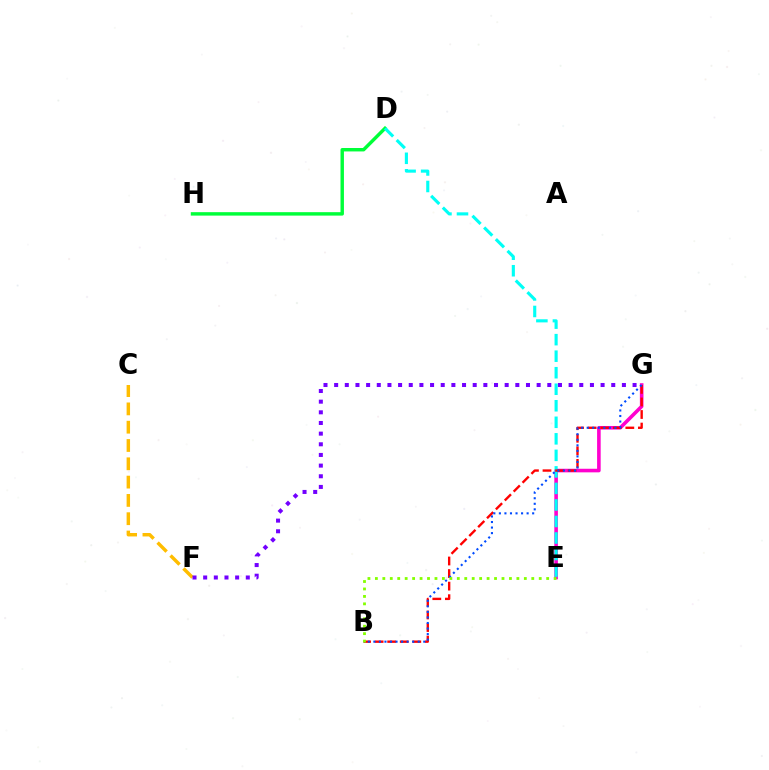{('E', 'G'): [{'color': '#ff00cf', 'line_style': 'solid', 'thickness': 2.58}], ('C', 'F'): [{'color': '#ffbd00', 'line_style': 'dashed', 'thickness': 2.49}], ('D', 'H'): [{'color': '#00ff39', 'line_style': 'solid', 'thickness': 2.47}], ('D', 'E'): [{'color': '#00fff6', 'line_style': 'dashed', 'thickness': 2.25}], ('B', 'G'): [{'color': '#ff0000', 'line_style': 'dashed', 'thickness': 1.71}, {'color': '#004bff', 'line_style': 'dotted', 'thickness': 1.51}], ('F', 'G'): [{'color': '#7200ff', 'line_style': 'dotted', 'thickness': 2.9}], ('B', 'E'): [{'color': '#84ff00', 'line_style': 'dotted', 'thickness': 2.02}]}